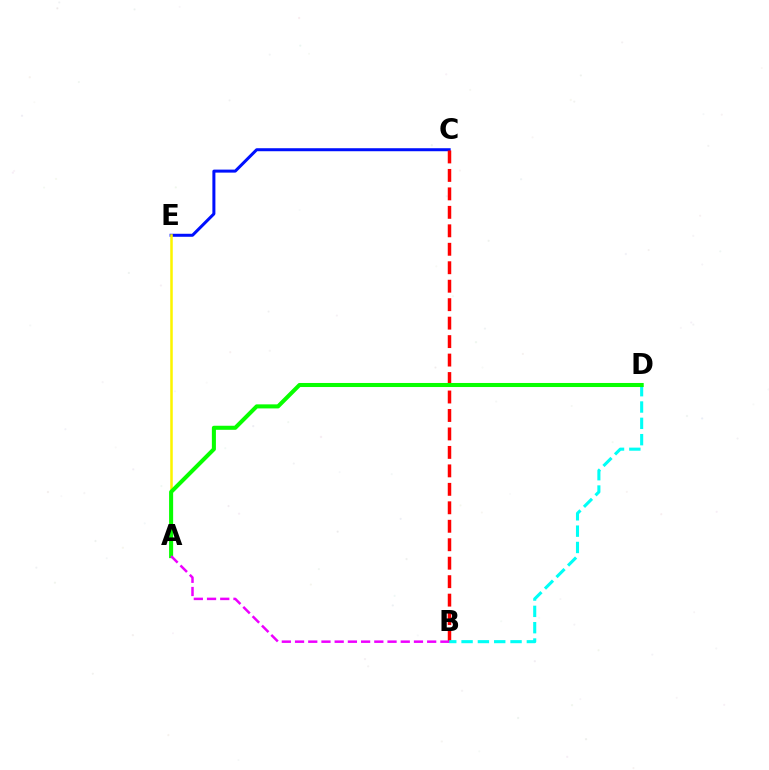{('C', 'E'): [{'color': '#0010ff', 'line_style': 'solid', 'thickness': 2.17}], ('B', 'C'): [{'color': '#ff0000', 'line_style': 'dashed', 'thickness': 2.51}], ('B', 'D'): [{'color': '#00fff6', 'line_style': 'dashed', 'thickness': 2.22}], ('A', 'E'): [{'color': '#fcf500', 'line_style': 'solid', 'thickness': 1.82}], ('A', 'D'): [{'color': '#08ff00', 'line_style': 'solid', 'thickness': 2.92}], ('A', 'B'): [{'color': '#ee00ff', 'line_style': 'dashed', 'thickness': 1.8}]}